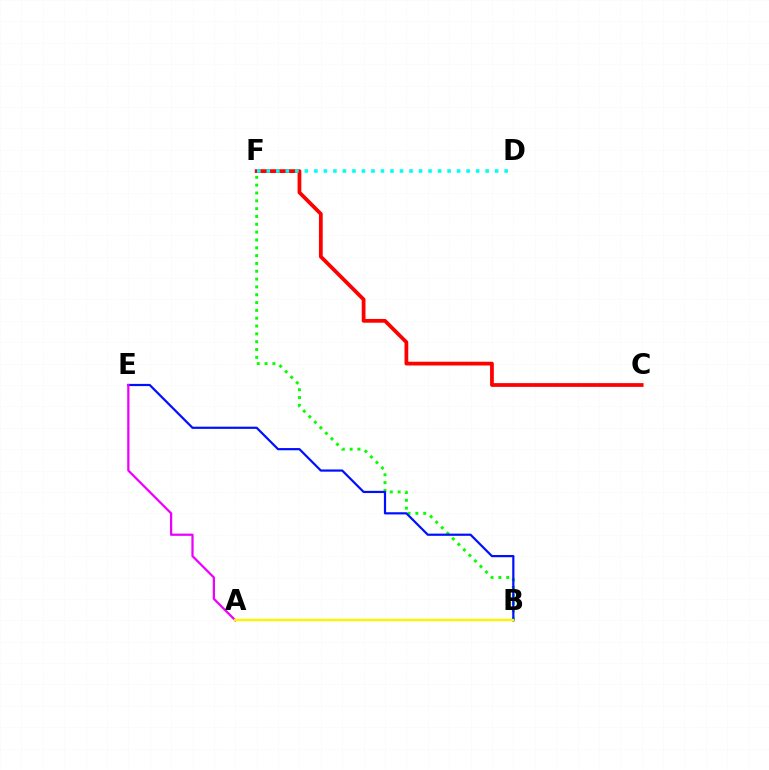{('B', 'F'): [{'color': '#08ff00', 'line_style': 'dotted', 'thickness': 2.13}], ('C', 'F'): [{'color': '#ff0000', 'line_style': 'solid', 'thickness': 2.71}], ('B', 'E'): [{'color': '#0010ff', 'line_style': 'solid', 'thickness': 1.59}], ('A', 'E'): [{'color': '#ee00ff', 'line_style': 'solid', 'thickness': 1.62}], ('A', 'B'): [{'color': '#fcf500', 'line_style': 'solid', 'thickness': 1.74}], ('D', 'F'): [{'color': '#00fff6', 'line_style': 'dotted', 'thickness': 2.58}]}